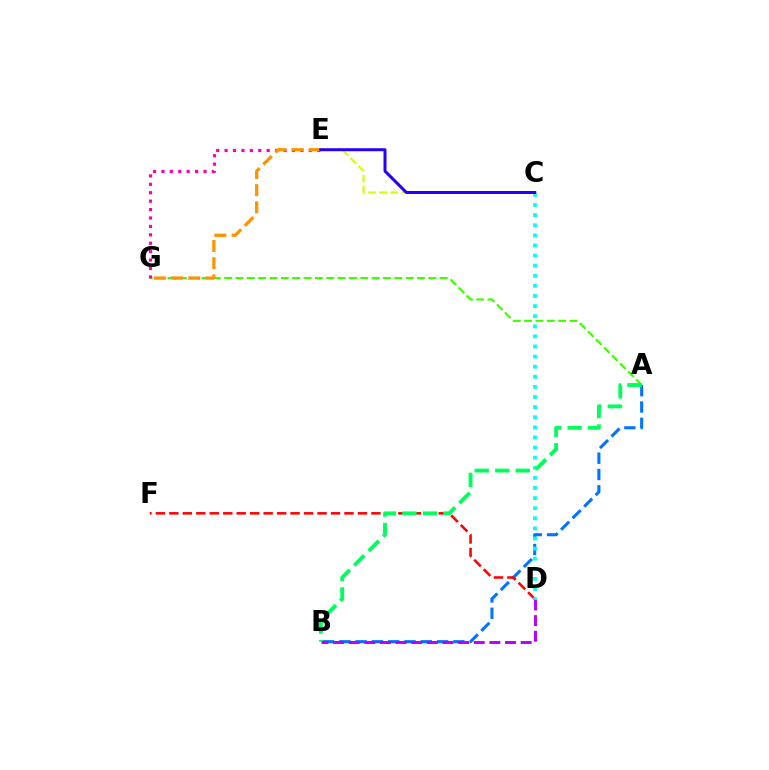{('A', 'G'): [{'color': '#3dff00', 'line_style': 'dashed', 'thickness': 1.54}], ('A', 'B'): [{'color': '#0074ff', 'line_style': 'dashed', 'thickness': 2.21}, {'color': '#00ff5c', 'line_style': 'dashed', 'thickness': 2.79}], ('E', 'G'): [{'color': '#ff00ac', 'line_style': 'dotted', 'thickness': 2.29}, {'color': '#ff9400', 'line_style': 'dashed', 'thickness': 2.34}], ('D', 'F'): [{'color': '#ff0000', 'line_style': 'dashed', 'thickness': 1.83}], ('C', 'D'): [{'color': '#00fff6', 'line_style': 'dotted', 'thickness': 2.75}], ('B', 'D'): [{'color': '#b900ff', 'line_style': 'dashed', 'thickness': 2.12}], ('C', 'E'): [{'color': '#d1ff00', 'line_style': 'dashed', 'thickness': 1.51}, {'color': '#2500ff', 'line_style': 'solid', 'thickness': 2.15}]}